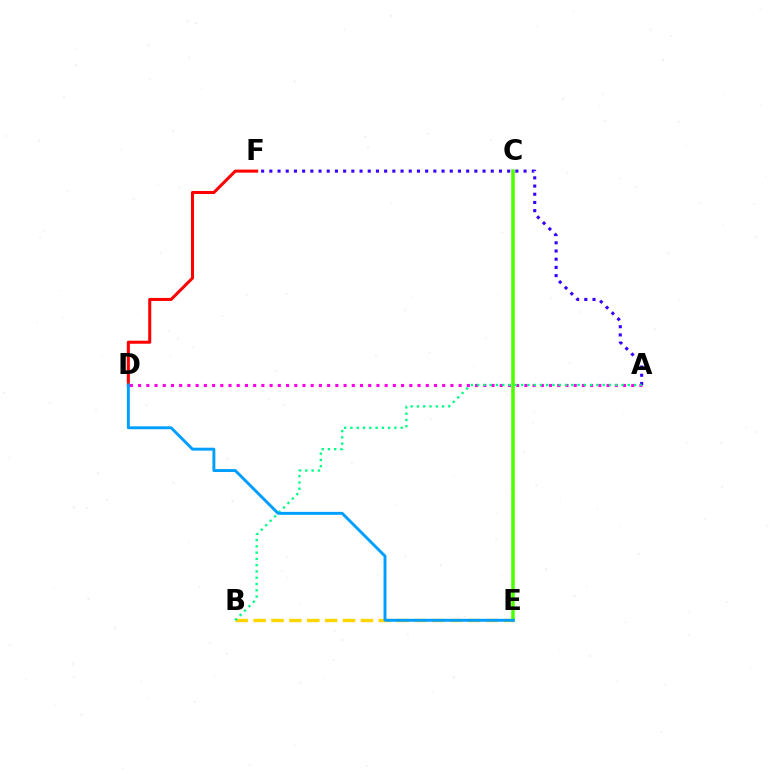{('B', 'E'): [{'color': '#ffd500', 'line_style': 'dashed', 'thickness': 2.43}], ('A', 'D'): [{'color': '#ff00ed', 'line_style': 'dotted', 'thickness': 2.23}], ('A', 'F'): [{'color': '#3700ff', 'line_style': 'dotted', 'thickness': 2.23}], ('D', 'F'): [{'color': '#ff0000', 'line_style': 'solid', 'thickness': 2.19}], ('A', 'B'): [{'color': '#00ff86', 'line_style': 'dotted', 'thickness': 1.71}], ('C', 'E'): [{'color': '#4fff00', 'line_style': 'solid', 'thickness': 2.55}], ('D', 'E'): [{'color': '#009eff', 'line_style': 'solid', 'thickness': 2.1}]}